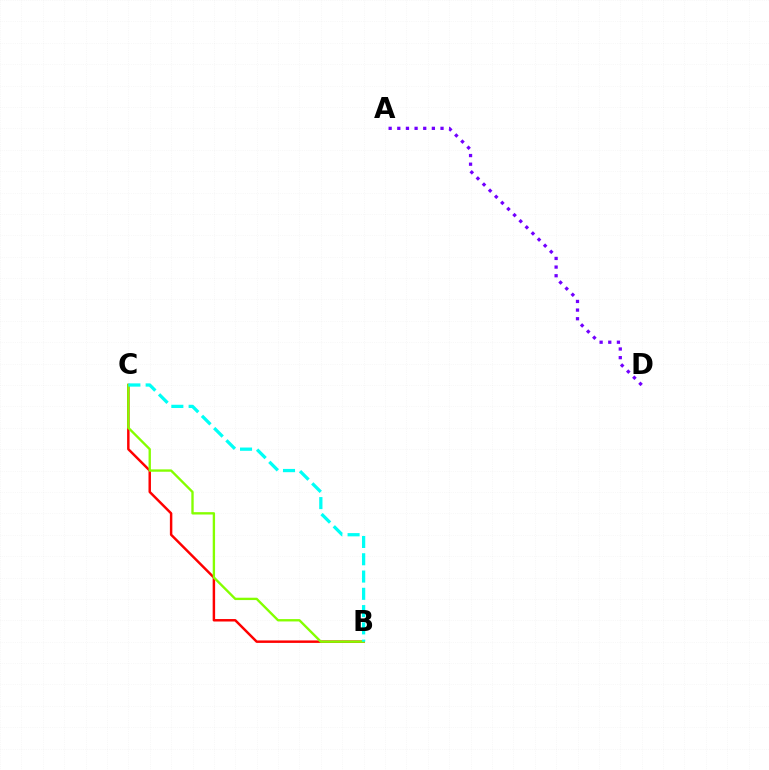{('B', 'C'): [{'color': '#ff0000', 'line_style': 'solid', 'thickness': 1.77}, {'color': '#84ff00', 'line_style': 'solid', 'thickness': 1.7}, {'color': '#00fff6', 'line_style': 'dashed', 'thickness': 2.35}], ('A', 'D'): [{'color': '#7200ff', 'line_style': 'dotted', 'thickness': 2.35}]}